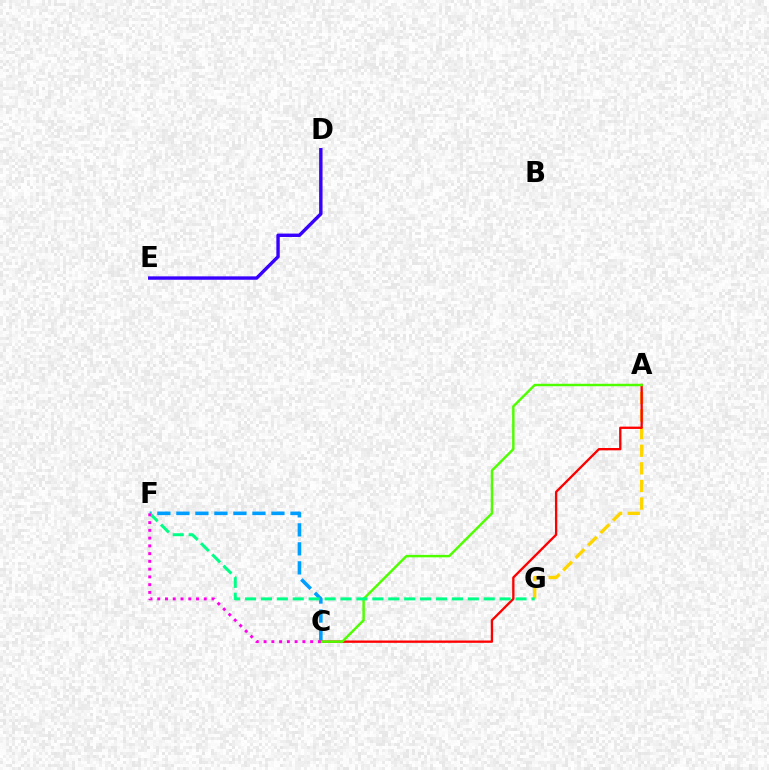{('A', 'G'): [{'color': '#ffd500', 'line_style': 'dashed', 'thickness': 2.39}], ('C', 'F'): [{'color': '#009eff', 'line_style': 'dashed', 'thickness': 2.58}, {'color': '#ff00ed', 'line_style': 'dotted', 'thickness': 2.11}], ('A', 'C'): [{'color': '#ff0000', 'line_style': 'solid', 'thickness': 1.67}, {'color': '#4fff00', 'line_style': 'solid', 'thickness': 1.76}], ('D', 'E'): [{'color': '#3700ff', 'line_style': 'solid', 'thickness': 2.45}], ('F', 'G'): [{'color': '#00ff86', 'line_style': 'dashed', 'thickness': 2.16}]}